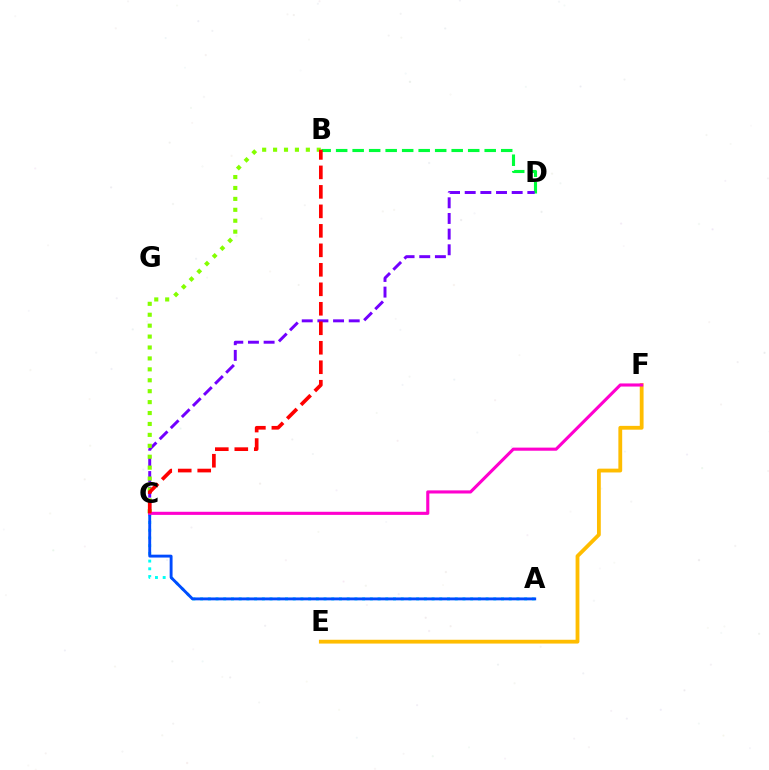{('E', 'F'): [{'color': '#ffbd00', 'line_style': 'solid', 'thickness': 2.74}], ('A', 'C'): [{'color': '#00fff6', 'line_style': 'dotted', 'thickness': 2.1}, {'color': '#004bff', 'line_style': 'solid', 'thickness': 2.07}], ('B', 'D'): [{'color': '#00ff39', 'line_style': 'dashed', 'thickness': 2.24}], ('C', 'D'): [{'color': '#7200ff', 'line_style': 'dashed', 'thickness': 2.13}], ('B', 'C'): [{'color': '#84ff00', 'line_style': 'dotted', 'thickness': 2.97}, {'color': '#ff0000', 'line_style': 'dashed', 'thickness': 2.65}], ('C', 'F'): [{'color': '#ff00cf', 'line_style': 'solid', 'thickness': 2.24}]}